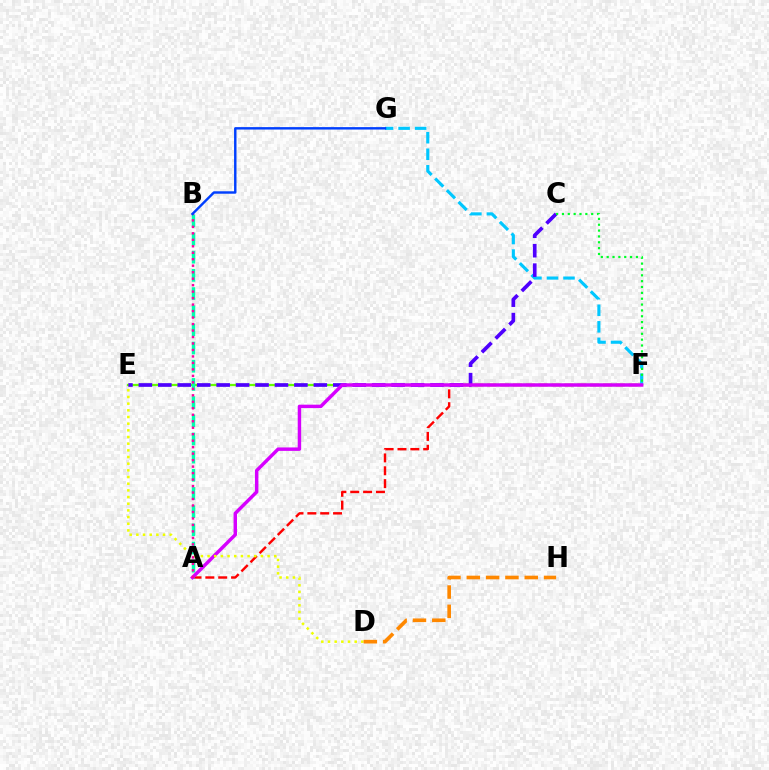{('F', 'G'): [{'color': '#00c7ff', 'line_style': 'dashed', 'thickness': 2.25}], ('A', 'F'): [{'color': '#ff0000', 'line_style': 'dashed', 'thickness': 1.75}, {'color': '#d600ff', 'line_style': 'solid', 'thickness': 2.48}], ('E', 'F'): [{'color': '#66ff00', 'line_style': 'solid', 'thickness': 1.62}], ('A', 'B'): [{'color': '#00ffaf', 'line_style': 'dashed', 'thickness': 2.47}, {'color': '#ff00a0', 'line_style': 'dotted', 'thickness': 1.76}], ('C', 'E'): [{'color': '#4f00ff', 'line_style': 'dashed', 'thickness': 2.64}], ('C', 'F'): [{'color': '#00ff27', 'line_style': 'dotted', 'thickness': 1.59}], ('D', 'E'): [{'color': '#eeff00', 'line_style': 'dotted', 'thickness': 1.81}], ('D', 'H'): [{'color': '#ff8800', 'line_style': 'dashed', 'thickness': 2.62}], ('B', 'G'): [{'color': '#003fff', 'line_style': 'solid', 'thickness': 1.75}]}